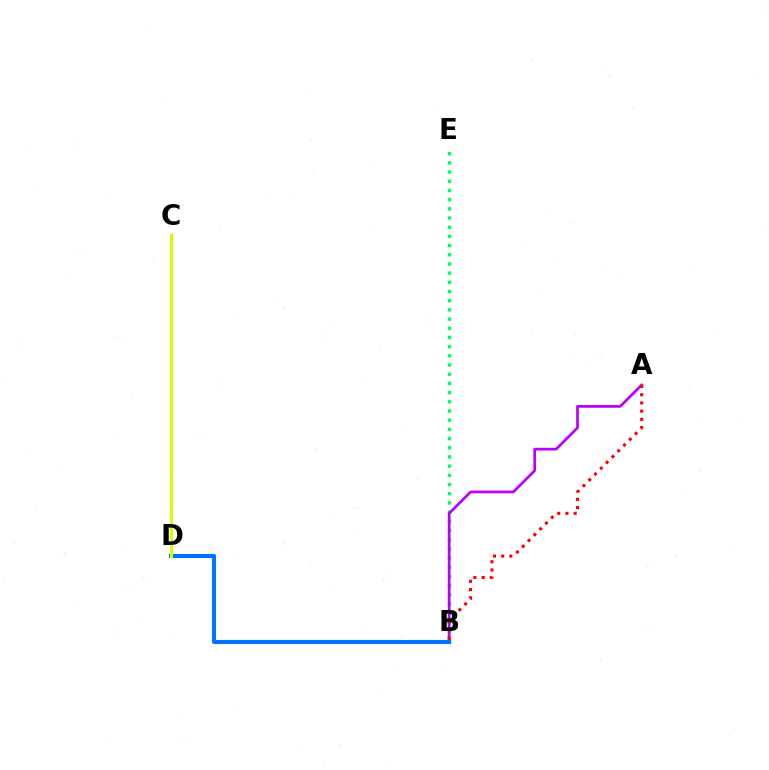{('B', 'E'): [{'color': '#00ff5c', 'line_style': 'dotted', 'thickness': 2.5}], ('A', 'B'): [{'color': '#b900ff', 'line_style': 'solid', 'thickness': 1.97}, {'color': '#ff0000', 'line_style': 'dotted', 'thickness': 2.23}], ('B', 'D'): [{'color': '#0074ff', 'line_style': 'solid', 'thickness': 2.96}], ('C', 'D'): [{'color': '#d1ff00', 'line_style': 'solid', 'thickness': 2.19}]}